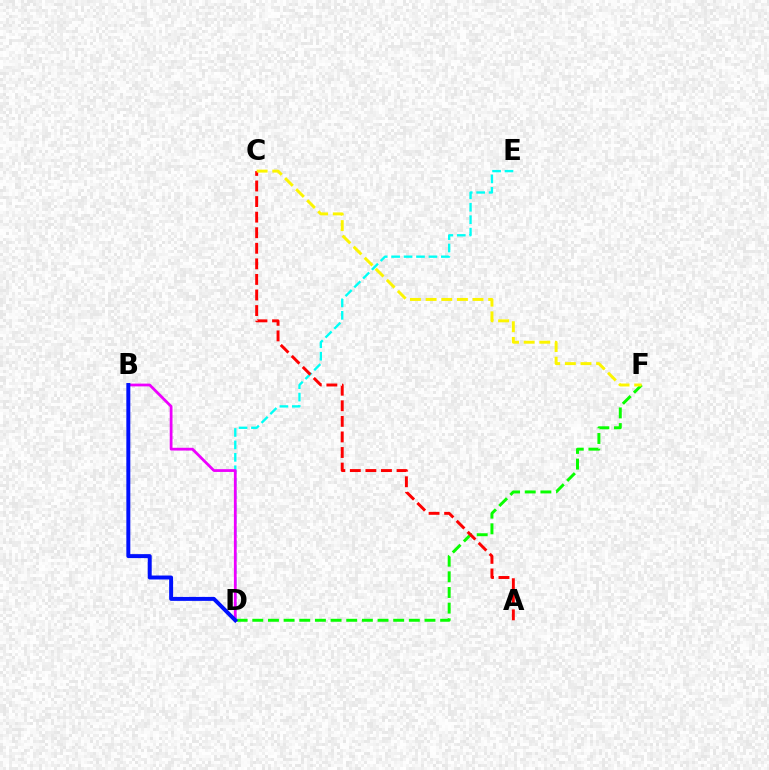{('D', 'E'): [{'color': '#00fff6', 'line_style': 'dashed', 'thickness': 1.69}], ('D', 'F'): [{'color': '#08ff00', 'line_style': 'dashed', 'thickness': 2.13}], ('A', 'C'): [{'color': '#ff0000', 'line_style': 'dashed', 'thickness': 2.12}], ('C', 'F'): [{'color': '#fcf500', 'line_style': 'dashed', 'thickness': 2.13}], ('B', 'D'): [{'color': '#ee00ff', 'line_style': 'solid', 'thickness': 2.0}, {'color': '#0010ff', 'line_style': 'solid', 'thickness': 2.85}]}